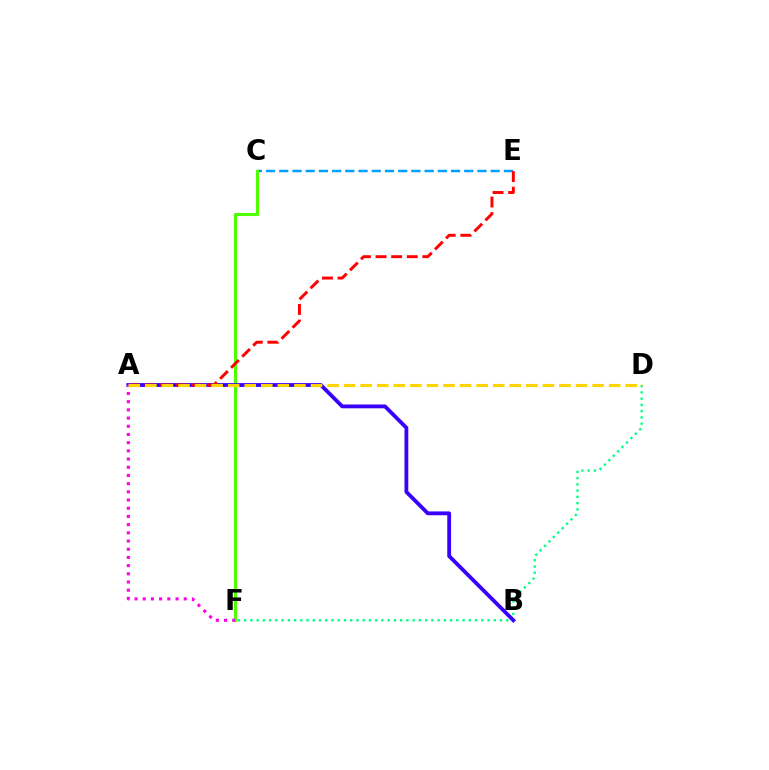{('C', 'E'): [{'color': '#009eff', 'line_style': 'dashed', 'thickness': 1.79}], ('C', 'F'): [{'color': '#4fff00', 'line_style': 'solid', 'thickness': 2.23}], ('D', 'F'): [{'color': '#00ff86', 'line_style': 'dotted', 'thickness': 1.7}], ('A', 'B'): [{'color': '#3700ff', 'line_style': 'solid', 'thickness': 2.74}], ('A', 'E'): [{'color': '#ff0000', 'line_style': 'dashed', 'thickness': 2.12}], ('A', 'F'): [{'color': '#ff00ed', 'line_style': 'dotted', 'thickness': 2.23}], ('A', 'D'): [{'color': '#ffd500', 'line_style': 'dashed', 'thickness': 2.25}]}